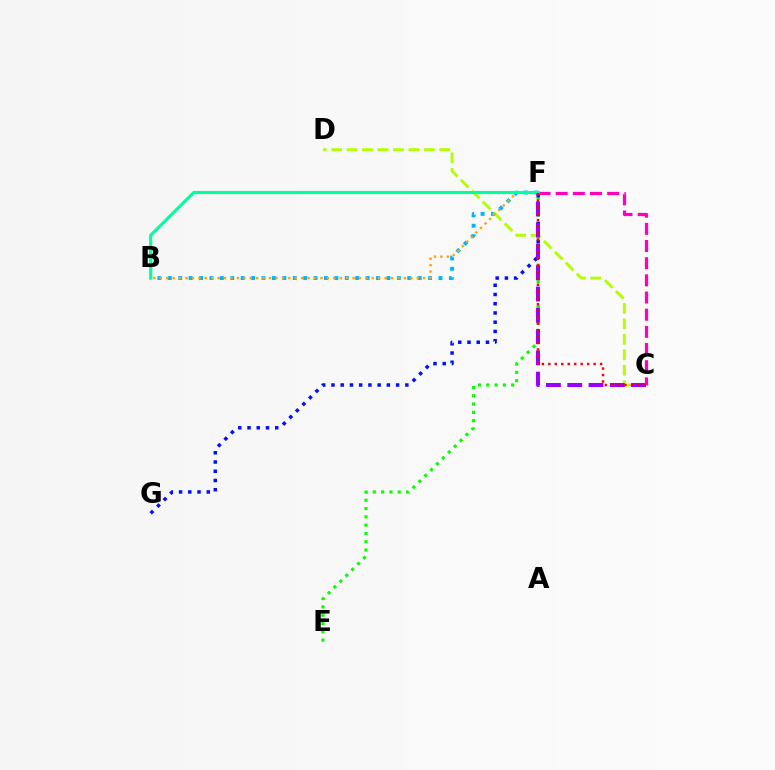{('B', 'F'): [{'color': '#00b5ff', 'line_style': 'dotted', 'thickness': 2.83}, {'color': '#ffa500', 'line_style': 'dotted', 'thickness': 1.75}, {'color': '#00ff9d', 'line_style': 'solid', 'thickness': 2.27}], ('C', 'D'): [{'color': '#b3ff00', 'line_style': 'dashed', 'thickness': 2.1}], ('E', 'F'): [{'color': '#08ff00', 'line_style': 'dotted', 'thickness': 2.26}], ('F', 'G'): [{'color': '#0010ff', 'line_style': 'dotted', 'thickness': 2.51}], ('C', 'F'): [{'color': '#9b00ff', 'line_style': 'dashed', 'thickness': 2.89}, {'color': '#ff00bd', 'line_style': 'dashed', 'thickness': 2.33}, {'color': '#ff0000', 'line_style': 'dotted', 'thickness': 1.76}]}